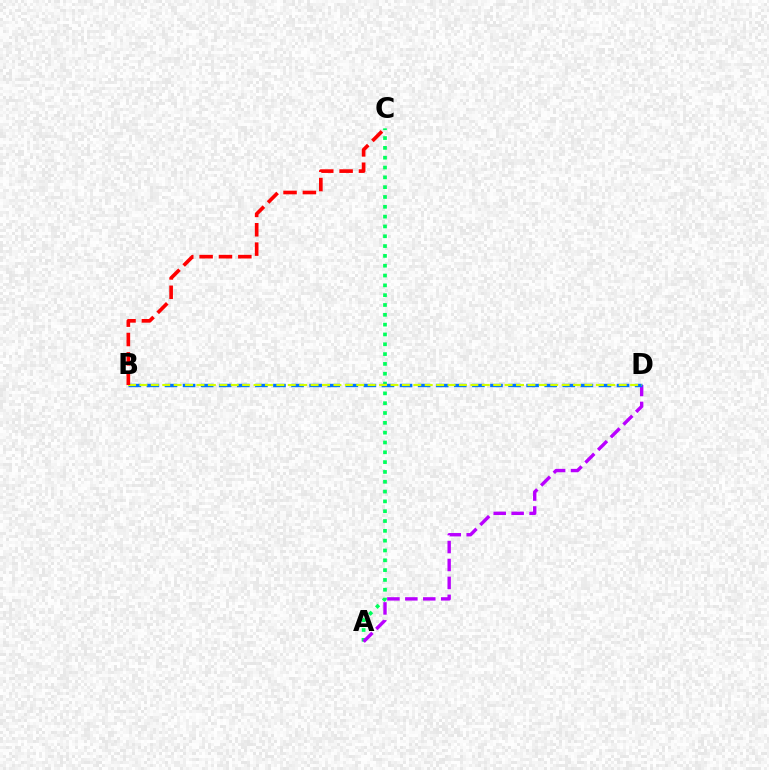{('A', 'C'): [{'color': '#00ff5c', 'line_style': 'dotted', 'thickness': 2.67}], ('A', 'D'): [{'color': '#b900ff', 'line_style': 'dashed', 'thickness': 2.44}], ('B', 'D'): [{'color': '#0074ff', 'line_style': 'dashed', 'thickness': 2.46}, {'color': '#d1ff00', 'line_style': 'dashed', 'thickness': 1.55}], ('B', 'C'): [{'color': '#ff0000', 'line_style': 'dashed', 'thickness': 2.63}]}